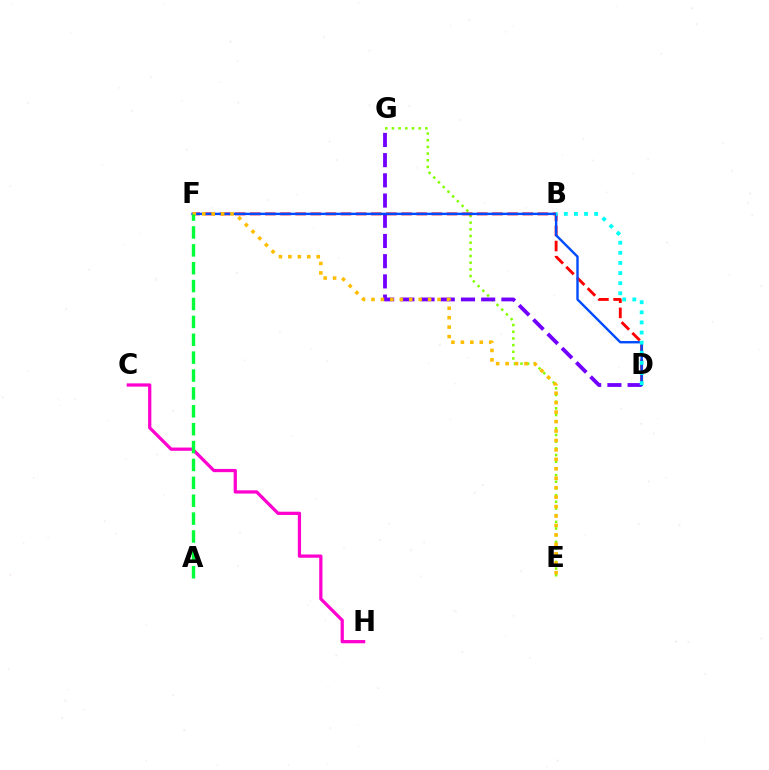{('E', 'G'): [{'color': '#84ff00', 'line_style': 'dotted', 'thickness': 1.81}], ('D', 'F'): [{'color': '#ff0000', 'line_style': 'dashed', 'thickness': 2.06}, {'color': '#004bff', 'line_style': 'solid', 'thickness': 1.72}], ('D', 'G'): [{'color': '#7200ff', 'line_style': 'dashed', 'thickness': 2.75}], ('B', 'D'): [{'color': '#00fff6', 'line_style': 'dotted', 'thickness': 2.75}], ('C', 'H'): [{'color': '#ff00cf', 'line_style': 'solid', 'thickness': 2.34}], ('E', 'F'): [{'color': '#ffbd00', 'line_style': 'dotted', 'thickness': 2.57}], ('A', 'F'): [{'color': '#00ff39', 'line_style': 'dashed', 'thickness': 2.43}]}